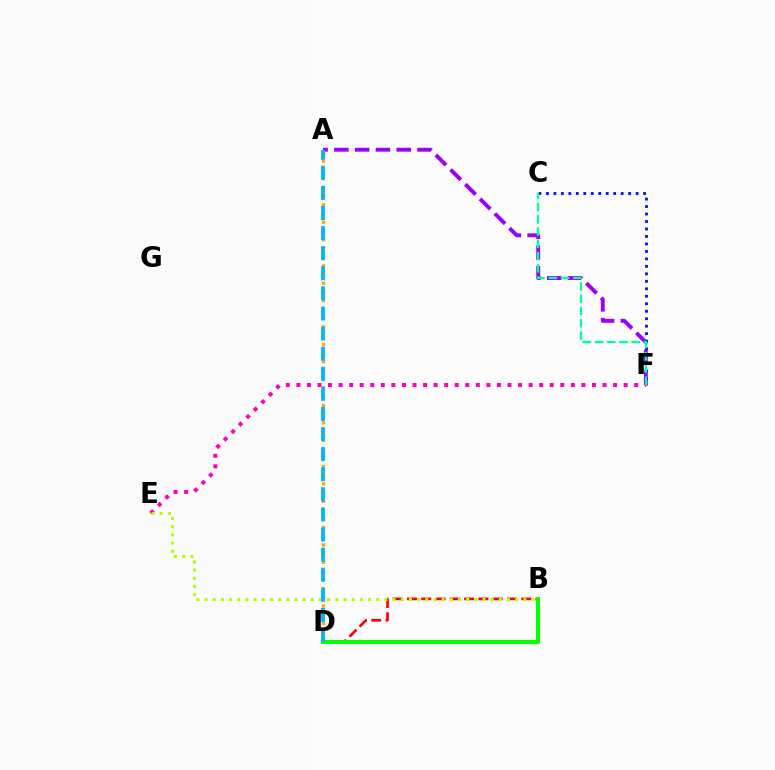{('A', 'F'): [{'color': '#9b00ff', 'line_style': 'dashed', 'thickness': 2.82}], ('C', 'F'): [{'color': '#0010ff', 'line_style': 'dotted', 'thickness': 2.03}, {'color': '#00ff9d', 'line_style': 'dashed', 'thickness': 1.66}], ('E', 'F'): [{'color': '#ff00bd', 'line_style': 'dotted', 'thickness': 2.87}], ('B', 'D'): [{'color': '#ff0000', 'line_style': 'dashed', 'thickness': 1.94}, {'color': '#08ff00', 'line_style': 'solid', 'thickness': 2.93}], ('A', 'D'): [{'color': '#ffa500', 'line_style': 'dotted', 'thickness': 2.37}, {'color': '#00b5ff', 'line_style': 'dashed', 'thickness': 2.73}], ('B', 'E'): [{'color': '#b3ff00', 'line_style': 'dotted', 'thickness': 2.22}]}